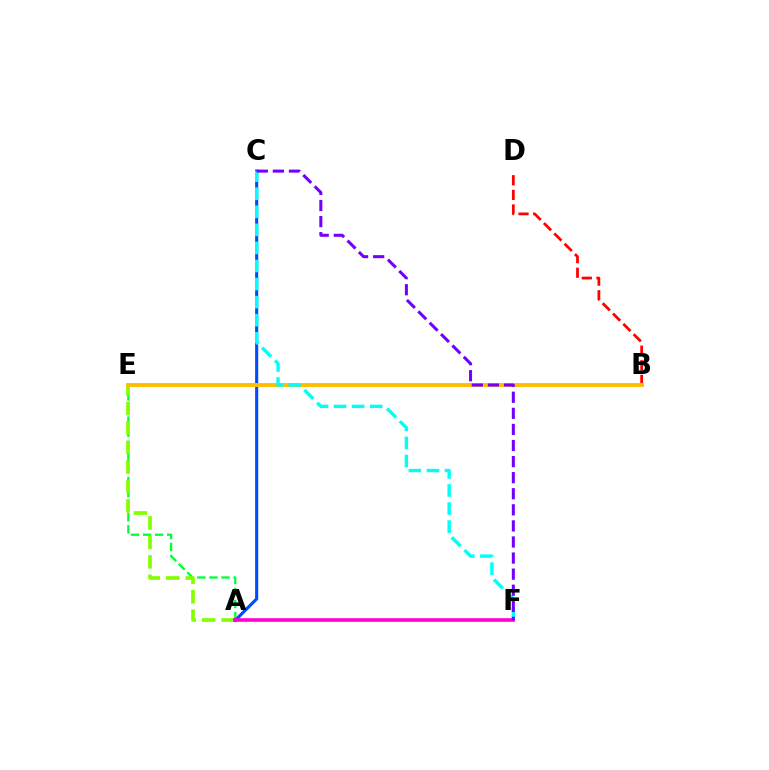{('B', 'D'): [{'color': '#ff0000', 'line_style': 'dashed', 'thickness': 1.99}], ('A', 'E'): [{'color': '#00ff39', 'line_style': 'dashed', 'thickness': 1.64}, {'color': '#84ff00', 'line_style': 'dashed', 'thickness': 2.65}], ('A', 'C'): [{'color': '#004bff', 'line_style': 'solid', 'thickness': 2.23}], ('B', 'E'): [{'color': '#ffbd00', 'line_style': 'solid', 'thickness': 2.78}], ('C', 'F'): [{'color': '#00fff6', 'line_style': 'dashed', 'thickness': 2.45}, {'color': '#7200ff', 'line_style': 'dashed', 'thickness': 2.18}], ('A', 'F'): [{'color': '#ff00cf', 'line_style': 'solid', 'thickness': 2.59}]}